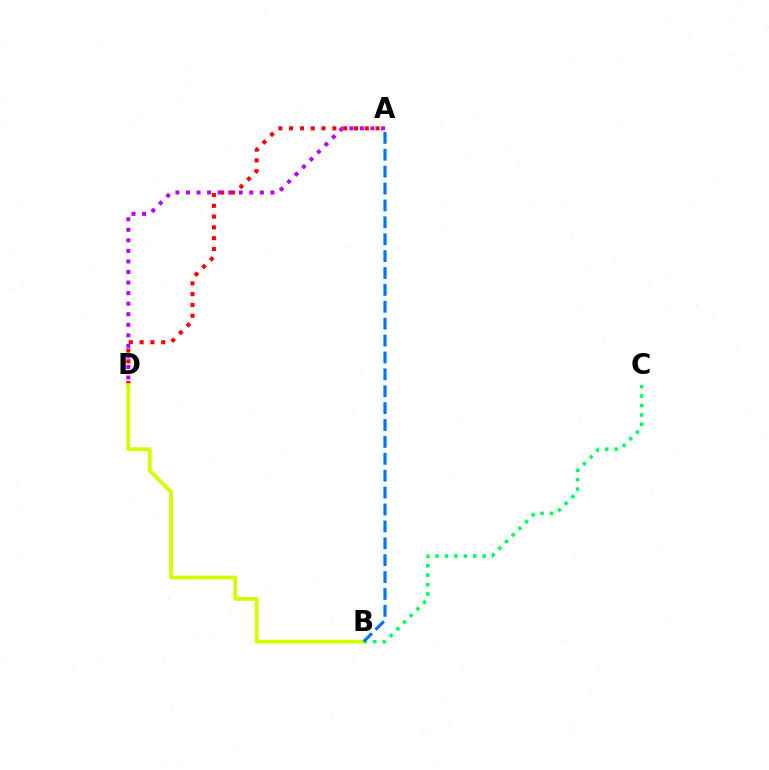{('A', 'D'): [{'color': '#ff0000', 'line_style': 'dotted', 'thickness': 2.94}, {'color': '#b900ff', 'line_style': 'dotted', 'thickness': 2.87}], ('B', 'C'): [{'color': '#00ff5c', 'line_style': 'dotted', 'thickness': 2.56}], ('B', 'D'): [{'color': '#d1ff00', 'line_style': 'solid', 'thickness': 2.74}], ('A', 'B'): [{'color': '#0074ff', 'line_style': 'dashed', 'thickness': 2.29}]}